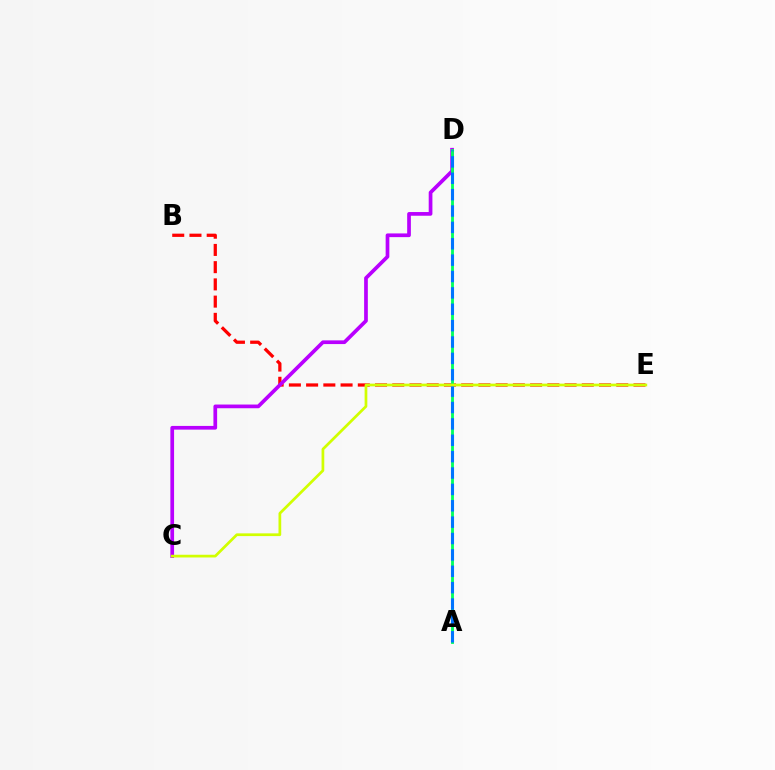{('B', 'E'): [{'color': '#ff0000', 'line_style': 'dashed', 'thickness': 2.34}], ('C', 'D'): [{'color': '#b900ff', 'line_style': 'solid', 'thickness': 2.66}], ('A', 'D'): [{'color': '#00ff5c', 'line_style': 'solid', 'thickness': 2.04}, {'color': '#0074ff', 'line_style': 'dashed', 'thickness': 2.22}], ('C', 'E'): [{'color': '#d1ff00', 'line_style': 'solid', 'thickness': 1.96}]}